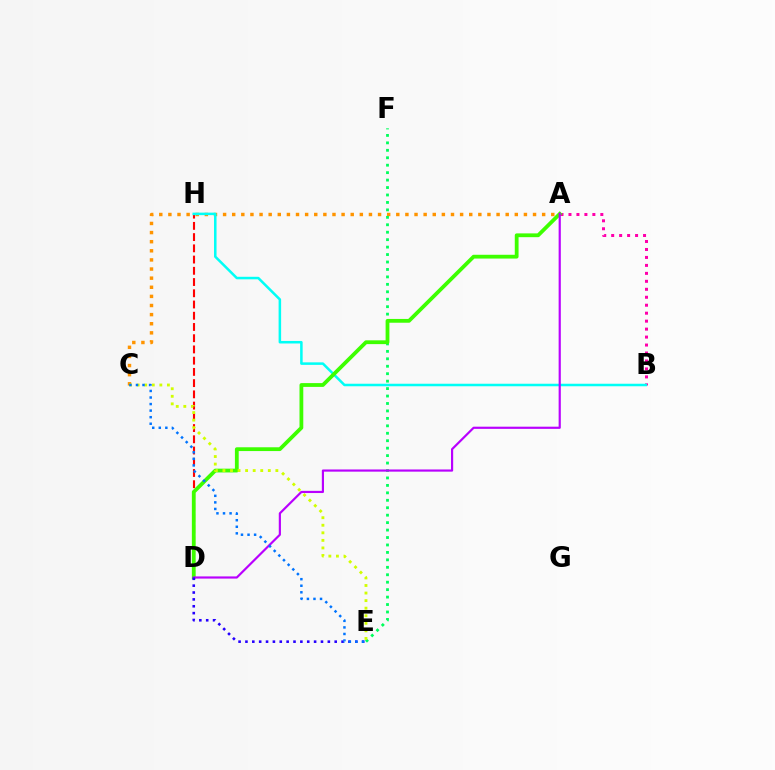{('A', 'C'): [{'color': '#ff9400', 'line_style': 'dotted', 'thickness': 2.48}], ('E', 'F'): [{'color': '#00ff5c', 'line_style': 'dotted', 'thickness': 2.02}], ('D', 'H'): [{'color': '#ff0000', 'line_style': 'dashed', 'thickness': 1.53}], ('A', 'B'): [{'color': '#ff00ac', 'line_style': 'dotted', 'thickness': 2.16}], ('B', 'H'): [{'color': '#00fff6', 'line_style': 'solid', 'thickness': 1.82}], ('A', 'D'): [{'color': '#3dff00', 'line_style': 'solid', 'thickness': 2.73}, {'color': '#b900ff', 'line_style': 'solid', 'thickness': 1.57}], ('C', 'E'): [{'color': '#d1ff00', 'line_style': 'dotted', 'thickness': 2.05}, {'color': '#0074ff', 'line_style': 'dotted', 'thickness': 1.78}], ('D', 'E'): [{'color': '#2500ff', 'line_style': 'dotted', 'thickness': 1.87}]}